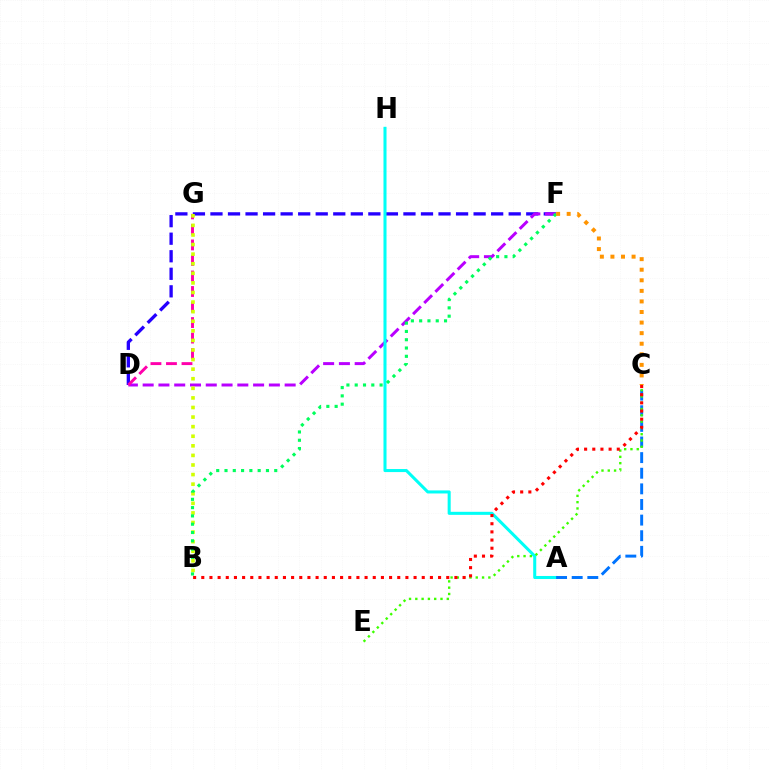{('D', 'F'): [{'color': '#2500ff', 'line_style': 'dashed', 'thickness': 2.38}, {'color': '#b900ff', 'line_style': 'dashed', 'thickness': 2.14}], ('D', 'G'): [{'color': '#ff00ac', 'line_style': 'dashed', 'thickness': 2.11}], ('A', 'H'): [{'color': '#00fff6', 'line_style': 'solid', 'thickness': 2.19}], ('A', 'C'): [{'color': '#0074ff', 'line_style': 'dashed', 'thickness': 2.12}], ('C', 'E'): [{'color': '#3dff00', 'line_style': 'dotted', 'thickness': 1.71}], ('B', 'G'): [{'color': '#d1ff00', 'line_style': 'dotted', 'thickness': 2.6}], ('B', 'F'): [{'color': '#00ff5c', 'line_style': 'dotted', 'thickness': 2.25}], ('B', 'C'): [{'color': '#ff0000', 'line_style': 'dotted', 'thickness': 2.22}], ('C', 'F'): [{'color': '#ff9400', 'line_style': 'dotted', 'thickness': 2.87}]}